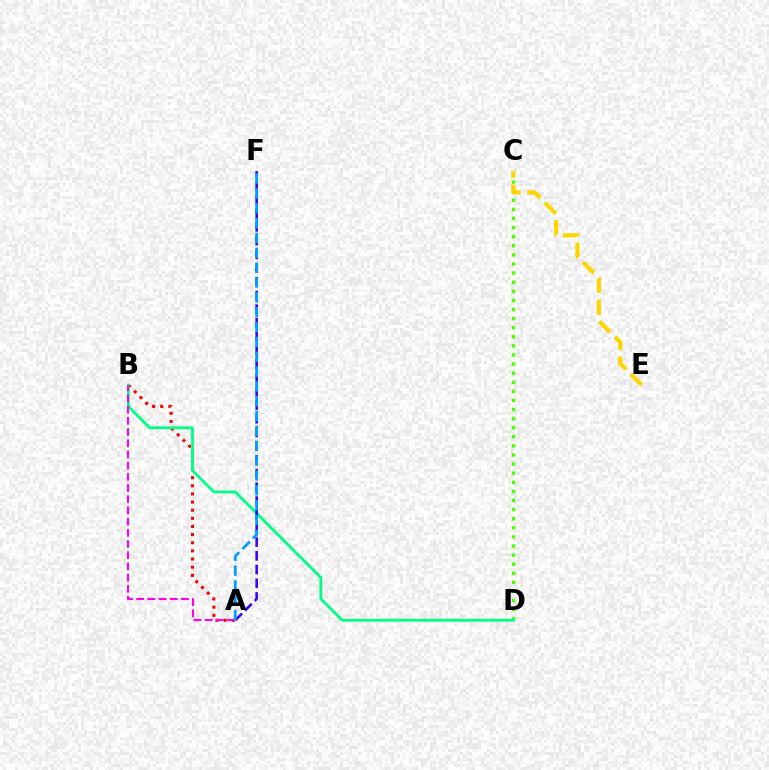{('A', 'B'): [{'color': '#ff0000', 'line_style': 'dotted', 'thickness': 2.21}, {'color': '#ff00ed', 'line_style': 'dashed', 'thickness': 1.52}], ('C', 'D'): [{'color': '#4fff00', 'line_style': 'dotted', 'thickness': 2.47}], ('C', 'E'): [{'color': '#ffd500', 'line_style': 'dashed', 'thickness': 2.98}], ('B', 'D'): [{'color': '#00ff86', 'line_style': 'solid', 'thickness': 2.03}], ('A', 'F'): [{'color': '#3700ff', 'line_style': 'dashed', 'thickness': 1.86}, {'color': '#009eff', 'line_style': 'dashed', 'thickness': 2.02}]}